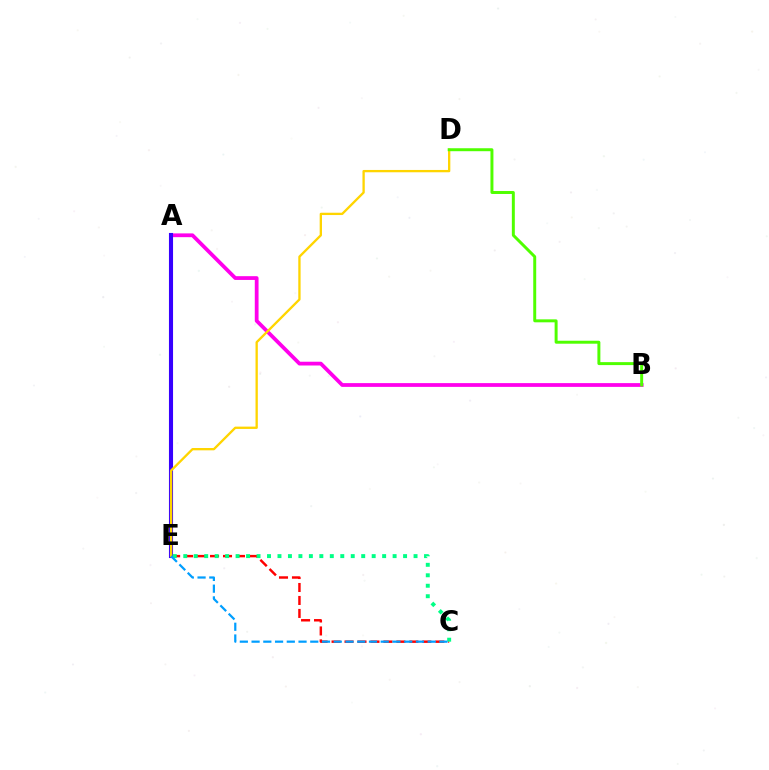{('A', 'B'): [{'color': '#ff00ed', 'line_style': 'solid', 'thickness': 2.71}], ('C', 'E'): [{'color': '#ff0000', 'line_style': 'dashed', 'thickness': 1.76}, {'color': '#00ff86', 'line_style': 'dotted', 'thickness': 2.84}, {'color': '#009eff', 'line_style': 'dashed', 'thickness': 1.59}], ('A', 'E'): [{'color': '#3700ff', 'line_style': 'solid', 'thickness': 2.95}], ('D', 'E'): [{'color': '#ffd500', 'line_style': 'solid', 'thickness': 1.67}], ('B', 'D'): [{'color': '#4fff00', 'line_style': 'solid', 'thickness': 2.13}]}